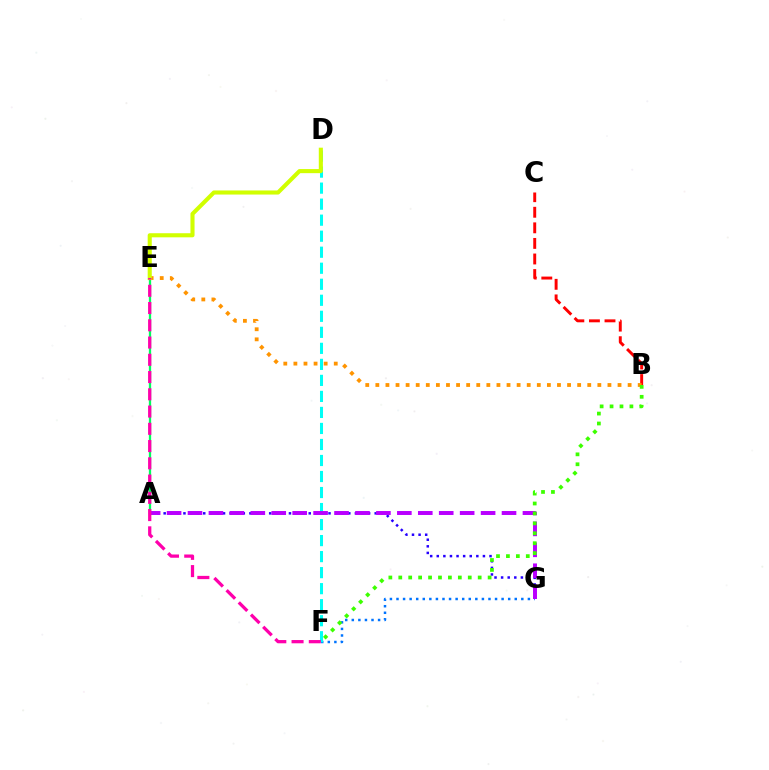{('F', 'G'): [{'color': '#0074ff', 'line_style': 'dotted', 'thickness': 1.79}], ('B', 'C'): [{'color': '#ff0000', 'line_style': 'dashed', 'thickness': 2.12}], ('A', 'E'): [{'color': '#00ff5c', 'line_style': 'solid', 'thickness': 1.65}], ('B', 'E'): [{'color': '#ff9400', 'line_style': 'dotted', 'thickness': 2.74}], ('A', 'G'): [{'color': '#2500ff', 'line_style': 'dotted', 'thickness': 1.79}, {'color': '#b900ff', 'line_style': 'dashed', 'thickness': 2.84}], ('D', 'F'): [{'color': '#00fff6', 'line_style': 'dashed', 'thickness': 2.18}], ('D', 'E'): [{'color': '#d1ff00', 'line_style': 'solid', 'thickness': 2.95}], ('B', 'F'): [{'color': '#3dff00', 'line_style': 'dotted', 'thickness': 2.7}], ('E', 'F'): [{'color': '#ff00ac', 'line_style': 'dashed', 'thickness': 2.34}]}